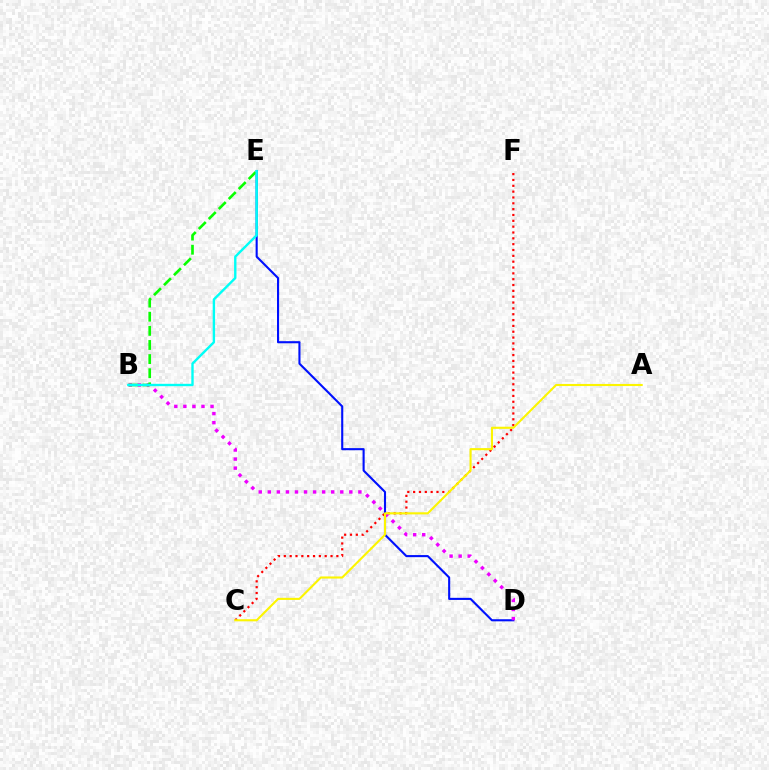{('C', 'F'): [{'color': '#ff0000', 'line_style': 'dotted', 'thickness': 1.59}], ('D', 'E'): [{'color': '#0010ff', 'line_style': 'solid', 'thickness': 1.51}], ('B', 'D'): [{'color': '#ee00ff', 'line_style': 'dotted', 'thickness': 2.46}], ('A', 'C'): [{'color': '#fcf500', 'line_style': 'solid', 'thickness': 1.52}], ('B', 'E'): [{'color': '#08ff00', 'line_style': 'dashed', 'thickness': 1.92}, {'color': '#00fff6', 'line_style': 'solid', 'thickness': 1.71}]}